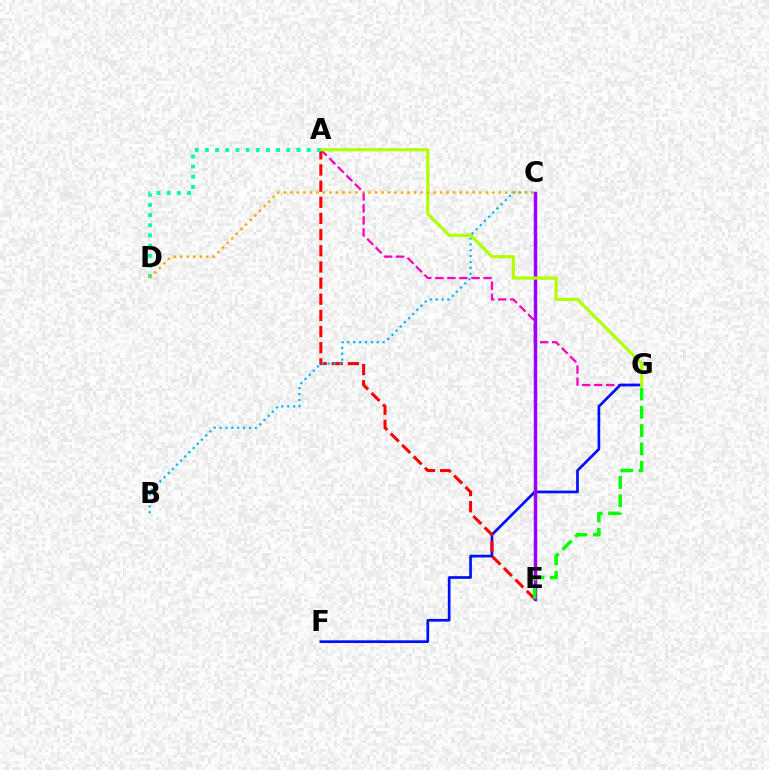{('A', 'G'): [{'color': '#ff00bd', 'line_style': 'dashed', 'thickness': 1.63}, {'color': '#b3ff00', 'line_style': 'solid', 'thickness': 2.29}], ('F', 'G'): [{'color': '#0010ff', 'line_style': 'solid', 'thickness': 1.94}], ('A', 'E'): [{'color': '#ff0000', 'line_style': 'dashed', 'thickness': 2.2}], ('C', 'E'): [{'color': '#9b00ff', 'line_style': 'solid', 'thickness': 2.49}], ('B', 'C'): [{'color': '#00b5ff', 'line_style': 'dotted', 'thickness': 1.6}], ('E', 'G'): [{'color': '#08ff00', 'line_style': 'dashed', 'thickness': 2.49}], ('A', 'D'): [{'color': '#00ff9d', 'line_style': 'dotted', 'thickness': 2.76}], ('C', 'D'): [{'color': '#ffa500', 'line_style': 'dotted', 'thickness': 1.77}]}